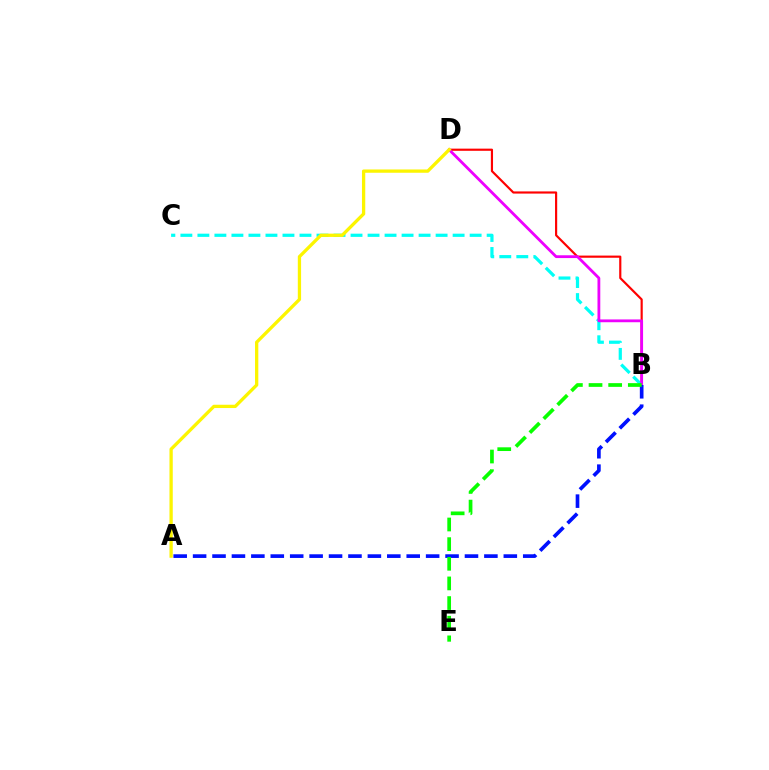{('B', 'D'): [{'color': '#ff0000', 'line_style': 'solid', 'thickness': 1.56}, {'color': '#ee00ff', 'line_style': 'solid', 'thickness': 2.02}], ('B', 'C'): [{'color': '#00fff6', 'line_style': 'dashed', 'thickness': 2.31}], ('A', 'B'): [{'color': '#0010ff', 'line_style': 'dashed', 'thickness': 2.64}], ('A', 'D'): [{'color': '#fcf500', 'line_style': 'solid', 'thickness': 2.37}], ('B', 'E'): [{'color': '#08ff00', 'line_style': 'dashed', 'thickness': 2.67}]}